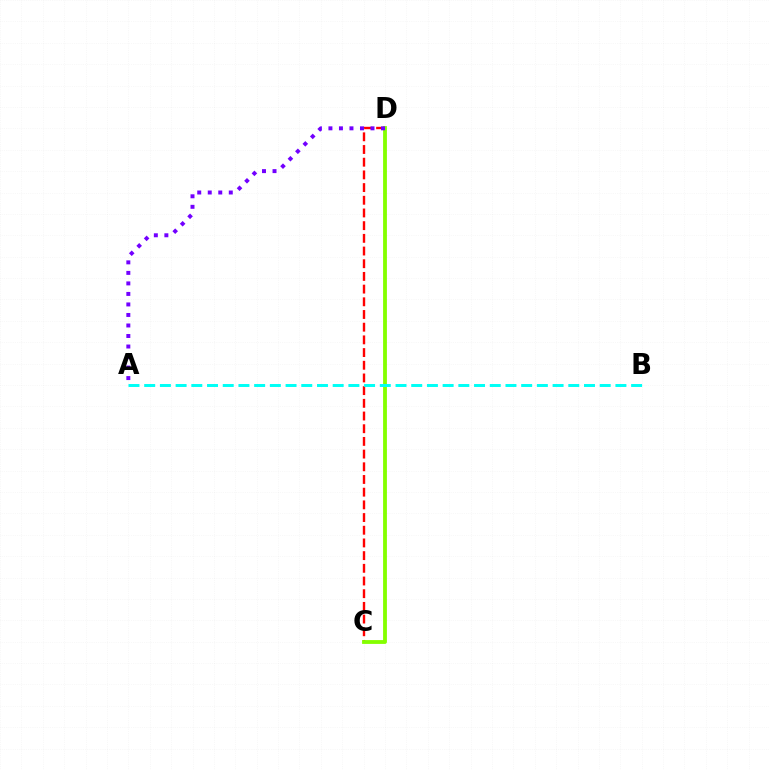{('C', 'D'): [{'color': '#ff0000', 'line_style': 'dashed', 'thickness': 1.72}, {'color': '#84ff00', 'line_style': 'solid', 'thickness': 2.75}], ('A', 'D'): [{'color': '#7200ff', 'line_style': 'dotted', 'thickness': 2.86}], ('A', 'B'): [{'color': '#00fff6', 'line_style': 'dashed', 'thickness': 2.13}]}